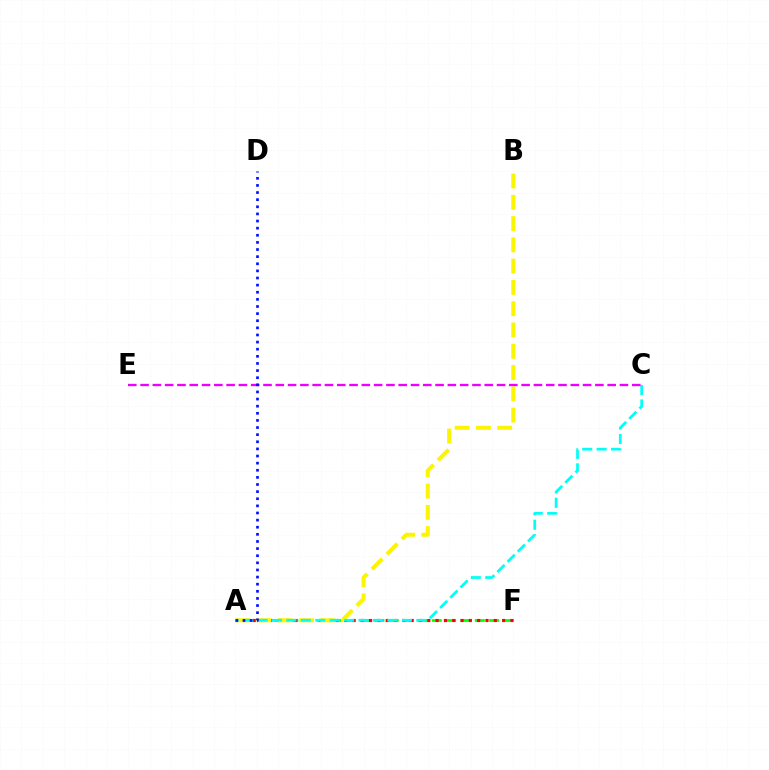{('A', 'F'): [{'color': '#08ff00', 'line_style': 'dashed', 'thickness': 1.95}, {'color': '#ff0000', 'line_style': 'dotted', 'thickness': 2.26}], ('A', 'B'): [{'color': '#fcf500', 'line_style': 'dashed', 'thickness': 2.89}], ('A', 'C'): [{'color': '#00fff6', 'line_style': 'dashed', 'thickness': 1.96}], ('C', 'E'): [{'color': '#ee00ff', 'line_style': 'dashed', 'thickness': 1.67}], ('A', 'D'): [{'color': '#0010ff', 'line_style': 'dotted', 'thickness': 1.93}]}